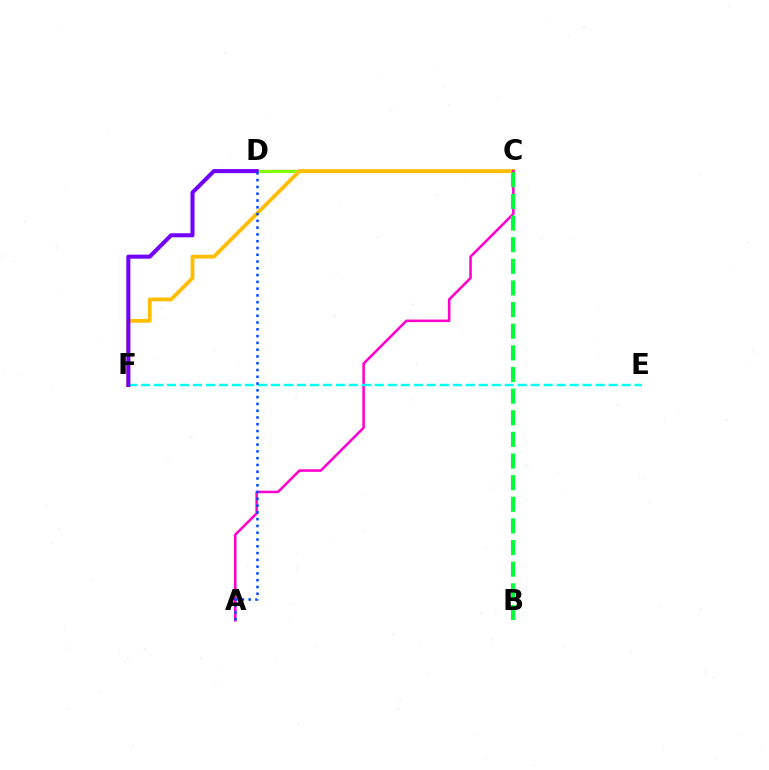{('C', 'D'): [{'color': '#ff0000', 'line_style': 'solid', 'thickness': 1.55}, {'color': '#84ff00', 'line_style': 'solid', 'thickness': 2.24}], ('C', 'F'): [{'color': '#ffbd00', 'line_style': 'solid', 'thickness': 2.73}], ('A', 'C'): [{'color': '#ff00cf', 'line_style': 'solid', 'thickness': 1.83}], ('E', 'F'): [{'color': '#00fff6', 'line_style': 'dashed', 'thickness': 1.76}], ('D', 'F'): [{'color': '#7200ff', 'line_style': 'solid', 'thickness': 2.92}], ('B', 'C'): [{'color': '#00ff39', 'line_style': 'dashed', 'thickness': 2.94}], ('A', 'D'): [{'color': '#004bff', 'line_style': 'dotted', 'thickness': 1.84}]}